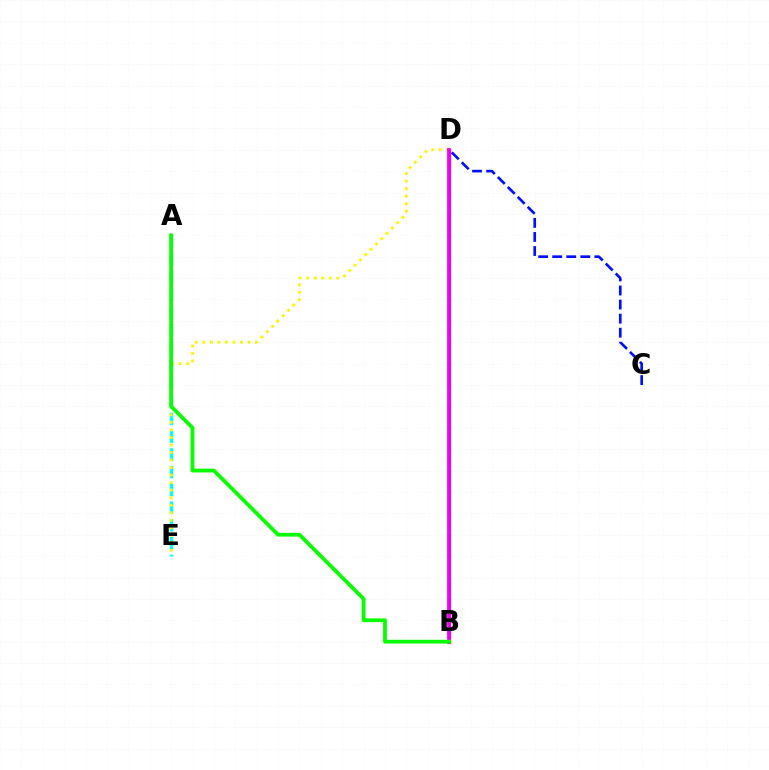{('A', 'E'): [{'color': '#00fff6', 'line_style': 'dashed', 'thickness': 2.41}], ('C', 'D'): [{'color': '#0010ff', 'line_style': 'dashed', 'thickness': 1.91}], ('D', 'E'): [{'color': '#fcf500', 'line_style': 'dotted', 'thickness': 2.04}], ('B', 'D'): [{'color': '#ff0000', 'line_style': 'solid', 'thickness': 2.32}, {'color': '#ee00ff', 'line_style': 'solid', 'thickness': 2.69}], ('A', 'B'): [{'color': '#08ff00', 'line_style': 'solid', 'thickness': 2.72}]}